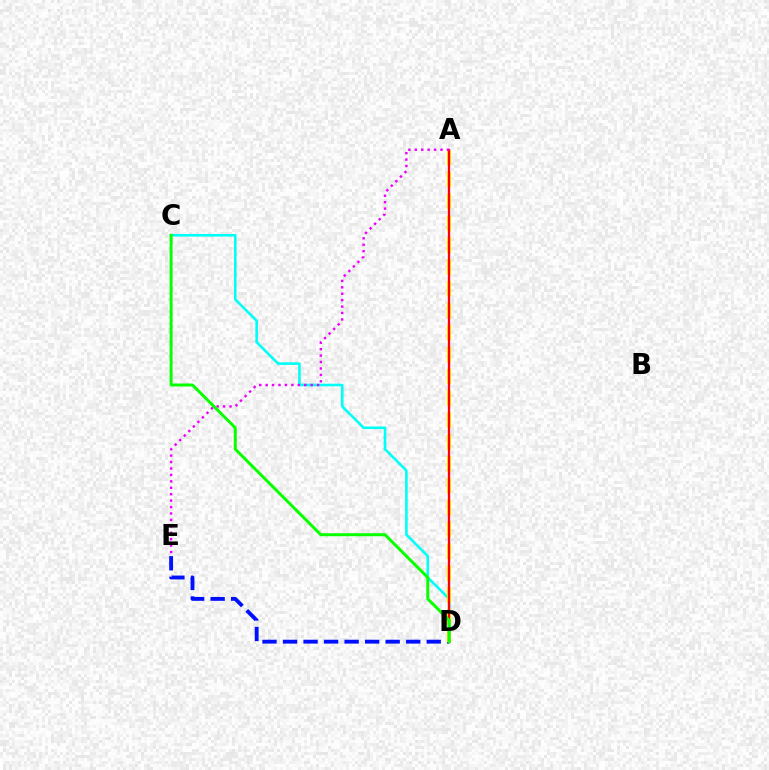{('D', 'E'): [{'color': '#0010ff', 'line_style': 'dashed', 'thickness': 2.79}], ('C', 'D'): [{'color': '#00fff6', 'line_style': 'solid', 'thickness': 1.87}, {'color': '#08ff00', 'line_style': 'solid', 'thickness': 2.14}], ('A', 'D'): [{'color': '#fcf500', 'line_style': 'dashed', 'thickness': 2.97}, {'color': '#ff0000', 'line_style': 'solid', 'thickness': 1.66}], ('A', 'E'): [{'color': '#ee00ff', 'line_style': 'dotted', 'thickness': 1.75}]}